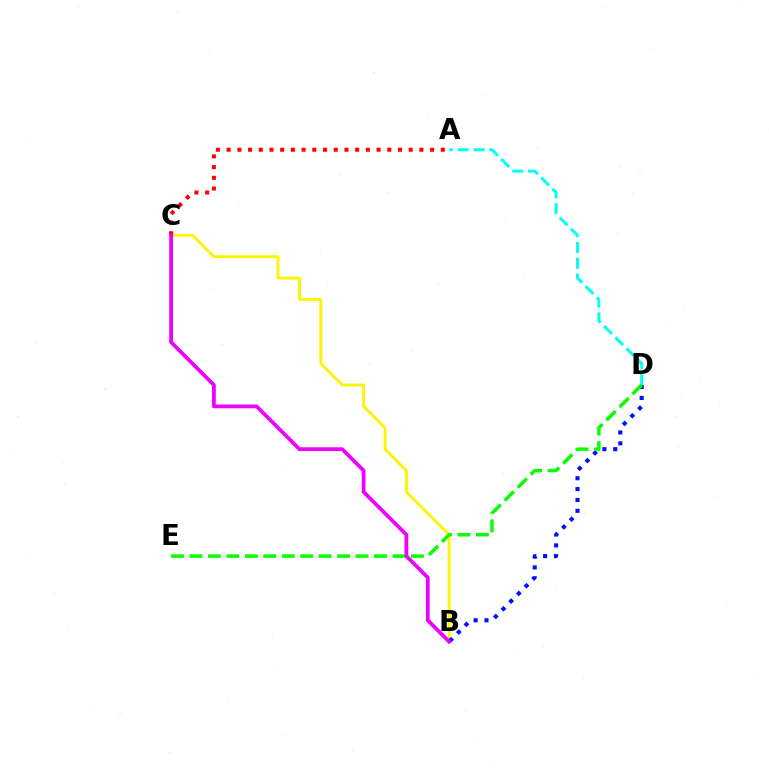{('A', 'D'): [{'color': '#00fff6', 'line_style': 'dashed', 'thickness': 2.15}], ('B', 'C'): [{'color': '#fcf500', 'line_style': 'solid', 'thickness': 2.08}, {'color': '#ee00ff', 'line_style': 'solid', 'thickness': 2.71}], ('B', 'D'): [{'color': '#0010ff', 'line_style': 'dotted', 'thickness': 2.95}], ('D', 'E'): [{'color': '#08ff00', 'line_style': 'dashed', 'thickness': 2.51}], ('A', 'C'): [{'color': '#ff0000', 'line_style': 'dotted', 'thickness': 2.91}]}